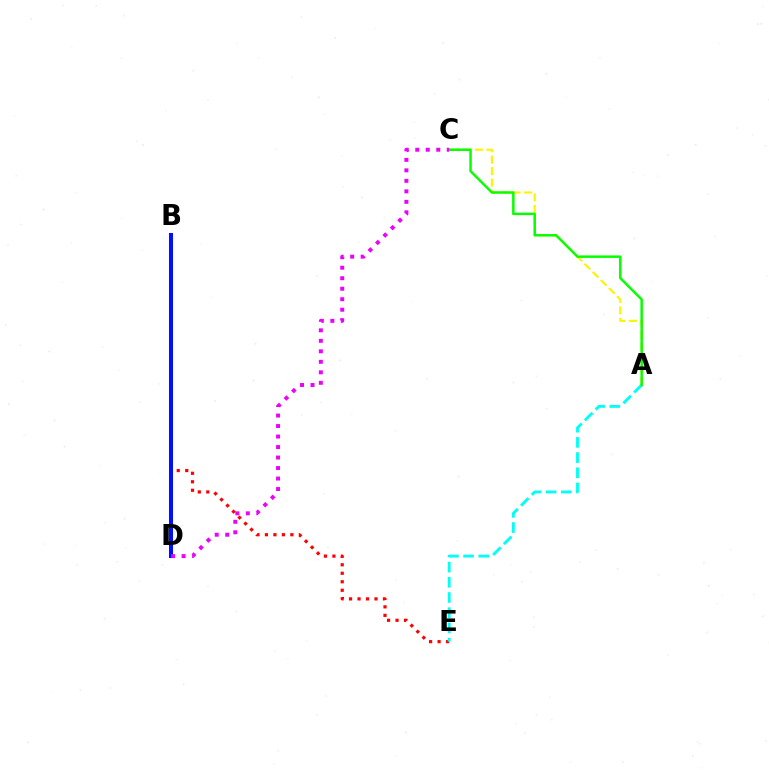{('B', 'E'): [{'color': '#ff0000', 'line_style': 'dotted', 'thickness': 2.31}], ('B', 'D'): [{'color': '#0010ff', 'line_style': 'solid', 'thickness': 2.91}], ('A', 'C'): [{'color': '#fcf500', 'line_style': 'dashed', 'thickness': 1.56}, {'color': '#08ff00', 'line_style': 'solid', 'thickness': 1.79}], ('A', 'E'): [{'color': '#00fff6', 'line_style': 'dashed', 'thickness': 2.06}], ('C', 'D'): [{'color': '#ee00ff', 'line_style': 'dotted', 'thickness': 2.85}]}